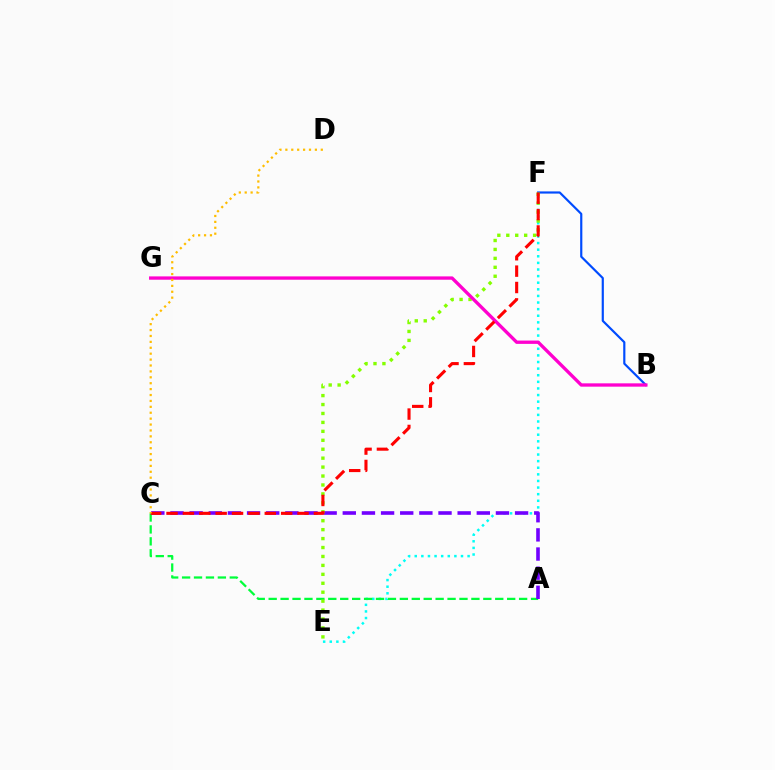{('E', 'F'): [{'color': '#00fff6', 'line_style': 'dotted', 'thickness': 1.8}, {'color': '#84ff00', 'line_style': 'dotted', 'thickness': 2.43}], ('A', 'C'): [{'color': '#00ff39', 'line_style': 'dashed', 'thickness': 1.62}, {'color': '#7200ff', 'line_style': 'dashed', 'thickness': 2.6}], ('B', 'F'): [{'color': '#004bff', 'line_style': 'solid', 'thickness': 1.57}], ('B', 'G'): [{'color': '#ff00cf', 'line_style': 'solid', 'thickness': 2.39}], ('C', 'F'): [{'color': '#ff0000', 'line_style': 'dashed', 'thickness': 2.22}], ('C', 'D'): [{'color': '#ffbd00', 'line_style': 'dotted', 'thickness': 1.6}]}